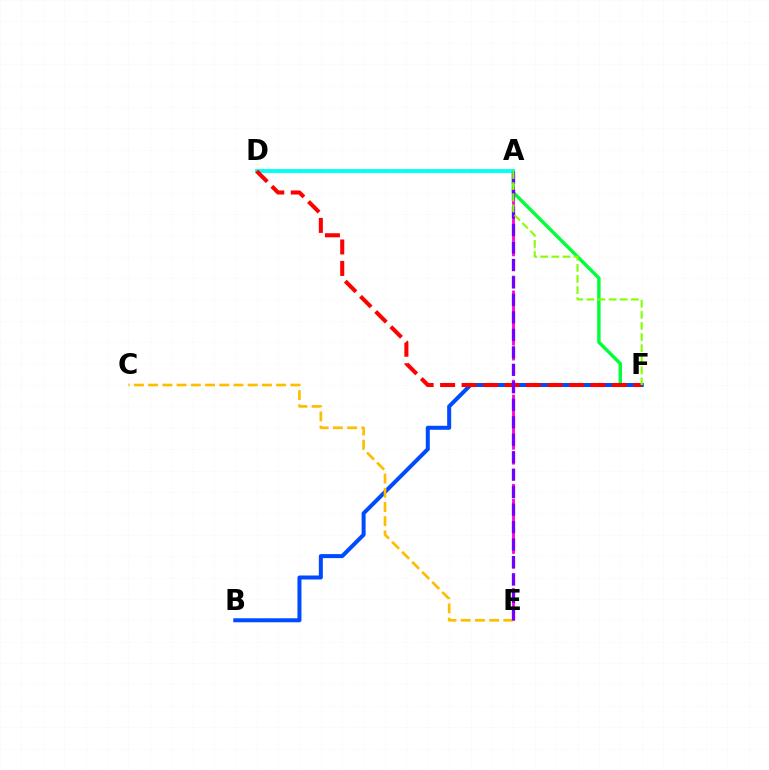{('A', 'F'): [{'color': '#00ff39', 'line_style': 'solid', 'thickness': 2.45}, {'color': '#84ff00', 'line_style': 'dashed', 'thickness': 1.51}], ('A', 'D'): [{'color': '#00fff6', 'line_style': 'solid', 'thickness': 2.76}], ('B', 'F'): [{'color': '#004bff', 'line_style': 'solid', 'thickness': 2.89}], ('A', 'E'): [{'color': '#ff00cf', 'line_style': 'dashed', 'thickness': 2.02}, {'color': '#7200ff', 'line_style': 'dashed', 'thickness': 2.37}], ('D', 'F'): [{'color': '#ff0000', 'line_style': 'dashed', 'thickness': 2.92}], ('C', 'E'): [{'color': '#ffbd00', 'line_style': 'dashed', 'thickness': 1.93}]}